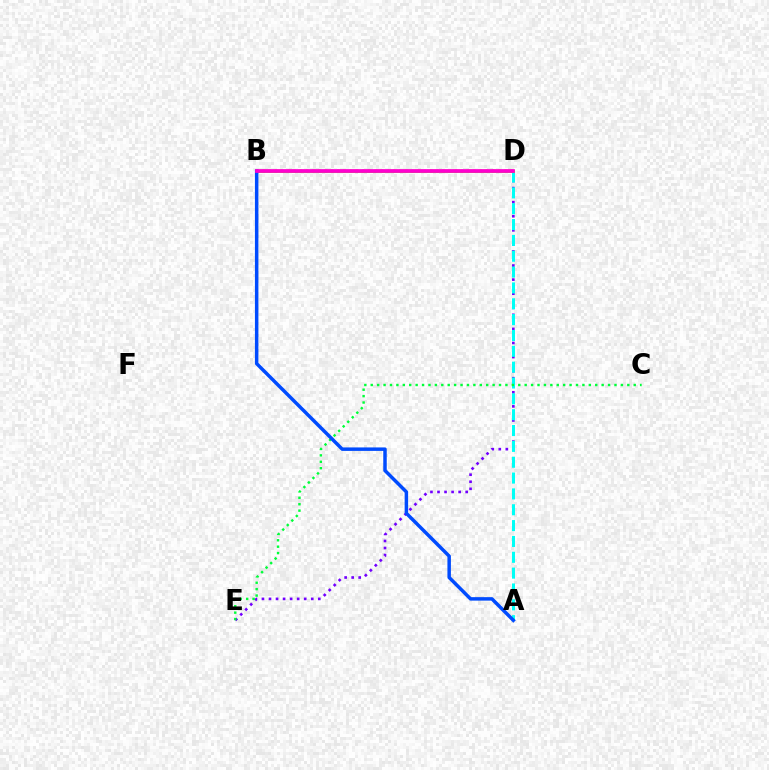{('B', 'D'): [{'color': '#ffbd00', 'line_style': 'dashed', 'thickness': 1.74}, {'color': '#84ff00', 'line_style': 'solid', 'thickness': 2.14}, {'color': '#ff0000', 'line_style': 'dotted', 'thickness': 1.69}, {'color': '#ff00cf', 'line_style': 'solid', 'thickness': 2.68}], ('D', 'E'): [{'color': '#7200ff', 'line_style': 'dotted', 'thickness': 1.91}], ('A', 'D'): [{'color': '#00fff6', 'line_style': 'dashed', 'thickness': 2.15}], ('C', 'E'): [{'color': '#00ff39', 'line_style': 'dotted', 'thickness': 1.74}], ('A', 'B'): [{'color': '#004bff', 'line_style': 'solid', 'thickness': 2.51}]}